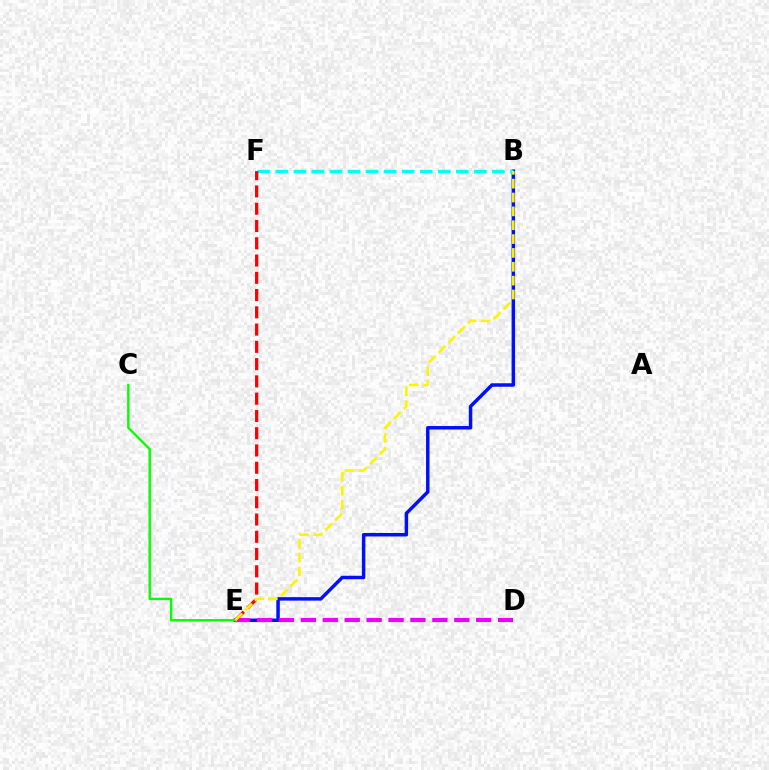{('B', 'E'): [{'color': '#0010ff', 'line_style': 'solid', 'thickness': 2.51}, {'color': '#fcf500', 'line_style': 'dashed', 'thickness': 1.88}], ('D', 'E'): [{'color': '#ee00ff', 'line_style': 'dashed', 'thickness': 2.98}], ('B', 'F'): [{'color': '#00fff6', 'line_style': 'dashed', 'thickness': 2.45}], ('C', 'E'): [{'color': '#08ff00', 'line_style': 'solid', 'thickness': 1.72}], ('E', 'F'): [{'color': '#ff0000', 'line_style': 'dashed', 'thickness': 2.35}]}